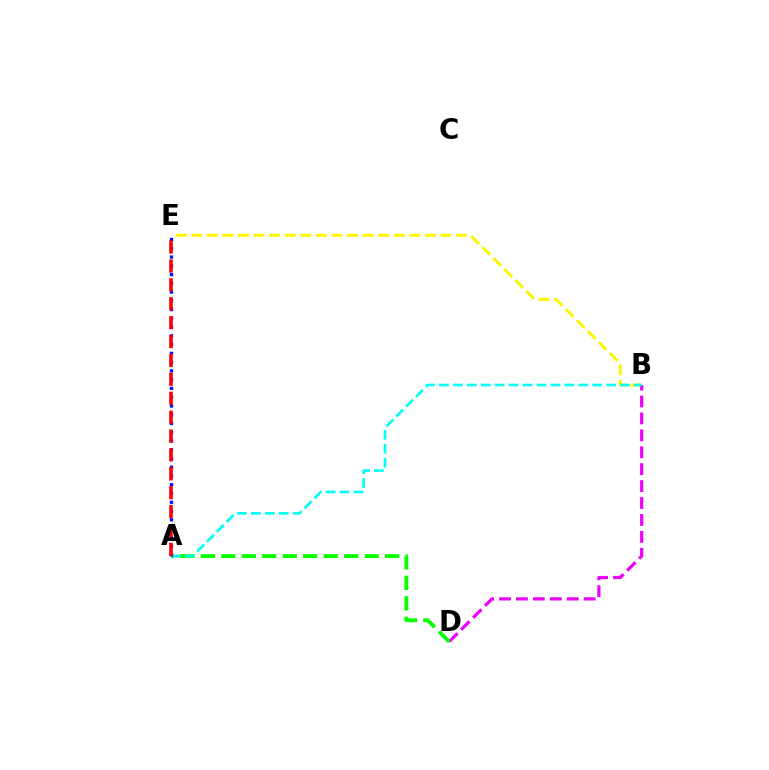{('B', 'E'): [{'color': '#fcf500', 'line_style': 'dashed', 'thickness': 2.12}], ('B', 'D'): [{'color': '#ee00ff', 'line_style': 'dashed', 'thickness': 2.3}], ('A', 'D'): [{'color': '#08ff00', 'line_style': 'dashed', 'thickness': 2.78}], ('A', 'B'): [{'color': '#00fff6', 'line_style': 'dashed', 'thickness': 1.89}], ('A', 'E'): [{'color': '#0010ff', 'line_style': 'dotted', 'thickness': 2.38}, {'color': '#ff0000', 'line_style': 'dashed', 'thickness': 2.57}]}